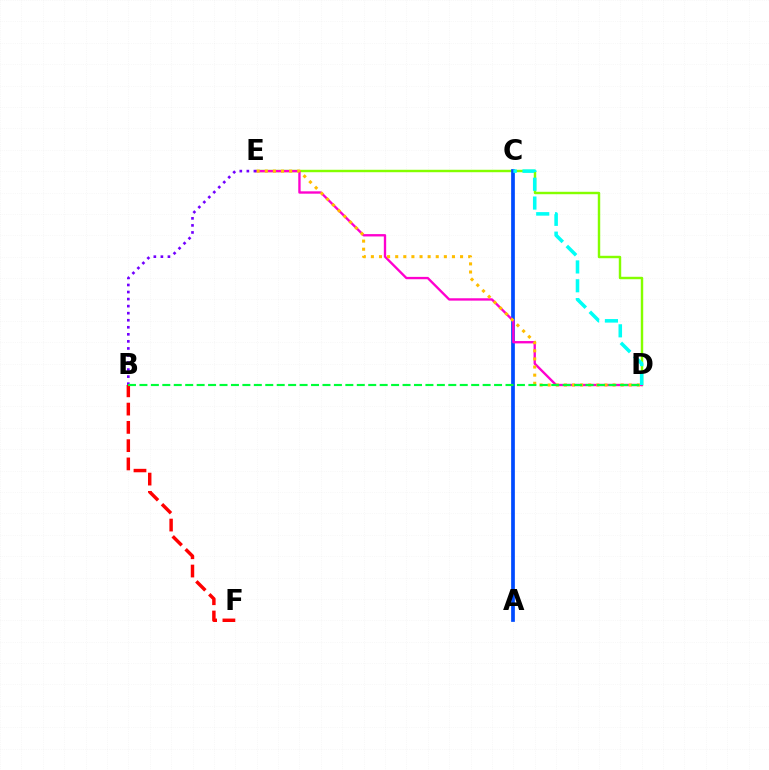{('D', 'E'): [{'color': '#84ff00', 'line_style': 'solid', 'thickness': 1.76}, {'color': '#ff00cf', 'line_style': 'solid', 'thickness': 1.69}, {'color': '#ffbd00', 'line_style': 'dotted', 'thickness': 2.2}], ('A', 'C'): [{'color': '#004bff', 'line_style': 'solid', 'thickness': 2.68}], ('B', 'F'): [{'color': '#ff0000', 'line_style': 'dashed', 'thickness': 2.48}], ('B', 'E'): [{'color': '#7200ff', 'line_style': 'dotted', 'thickness': 1.92}], ('B', 'D'): [{'color': '#00ff39', 'line_style': 'dashed', 'thickness': 1.55}], ('C', 'D'): [{'color': '#00fff6', 'line_style': 'dashed', 'thickness': 2.56}]}